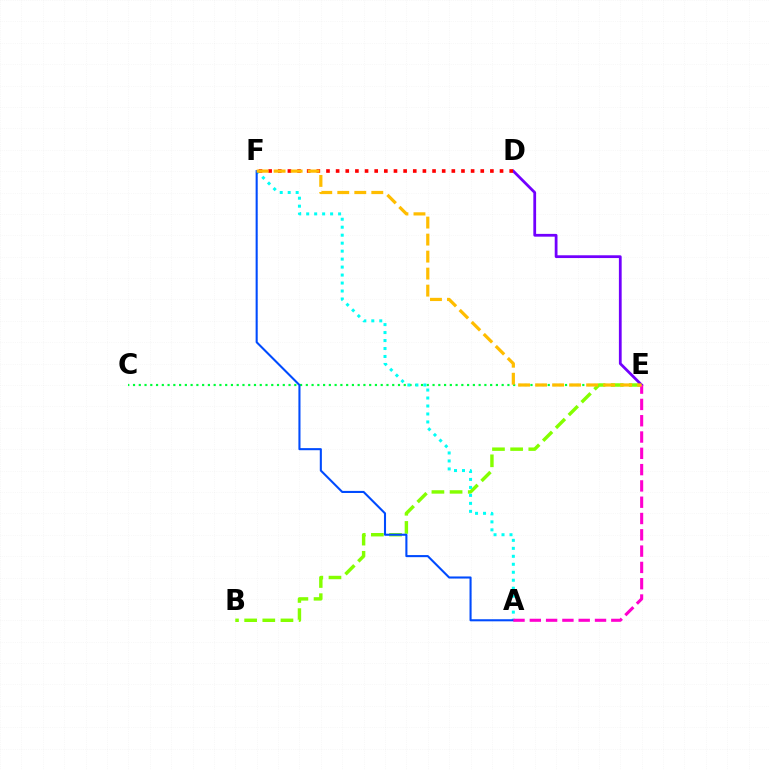{('C', 'E'): [{'color': '#00ff39', 'line_style': 'dotted', 'thickness': 1.57}], ('B', 'E'): [{'color': '#84ff00', 'line_style': 'dashed', 'thickness': 2.47}], ('A', 'F'): [{'color': '#00fff6', 'line_style': 'dotted', 'thickness': 2.17}, {'color': '#004bff', 'line_style': 'solid', 'thickness': 1.5}], ('D', 'E'): [{'color': '#7200ff', 'line_style': 'solid', 'thickness': 2.0}], ('D', 'F'): [{'color': '#ff0000', 'line_style': 'dotted', 'thickness': 2.62}], ('A', 'E'): [{'color': '#ff00cf', 'line_style': 'dashed', 'thickness': 2.21}], ('E', 'F'): [{'color': '#ffbd00', 'line_style': 'dashed', 'thickness': 2.31}]}